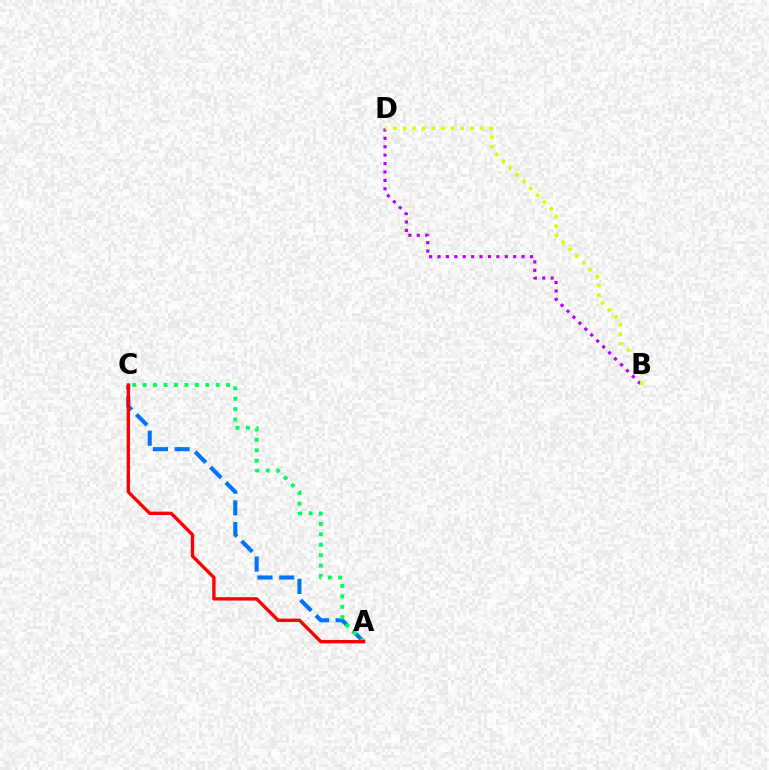{('A', 'C'): [{'color': '#0074ff', 'line_style': 'dashed', 'thickness': 2.95}, {'color': '#00ff5c', 'line_style': 'dotted', 'thickness': 2.83}, {'color': '#ff0000', 'line_style': 'solid', 'thickness': 2.43}], ('B', 'D'): [{'color': '#b900ff', 'line_style': 'dotted', 'thickness': 2.29}, {'color': '#d1ff00', 'line_style': 'dotted', 'thickness': 2.62}]}